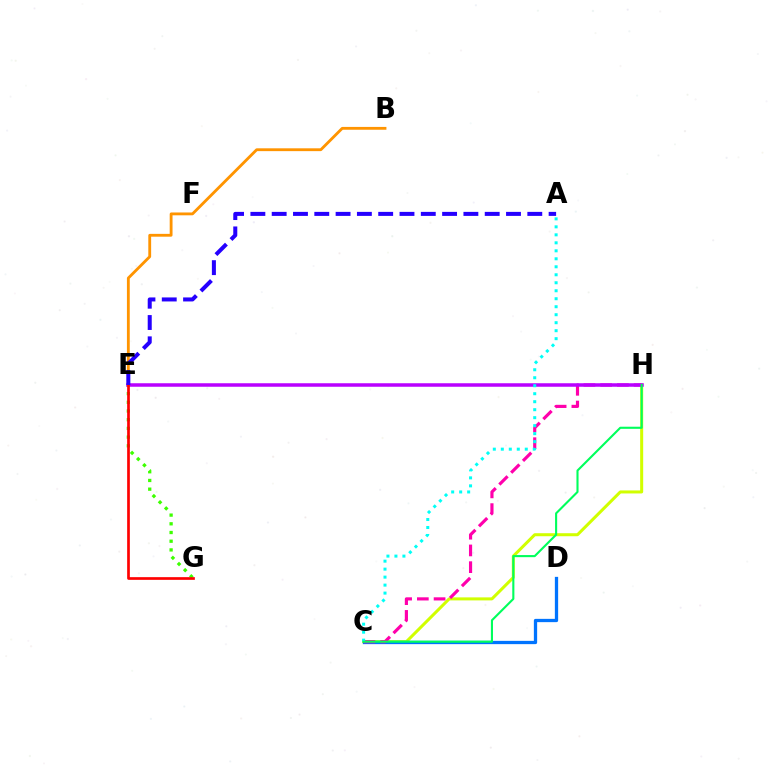{('C', 'H'): [{'color': '#d1ff00', 'line_style': 'solid', 'thickness': 2.18}, {'color': '#ff00ac', 'line_style': 'dashed', 'thickness': 2.27}, {'color': '#00ff5c', 'line_style': 'solid', 'thickness': 1.52}], ('C', 'D'): [{'color': '#0074ff', 'line_style': 'solid', 'thickness': 2.37}], ('E', 'G'): [{'color': '#3dff00', 'line_style': 'dotted', 'thickness': 2.36}, {'color': '#ff0000', 'line_style': 'solid', 'thickness': 1.94}], ('E', 'H'): [{'color': '#b900ff', 'line_style': 'solid', 'thickness': 2.53}], ('B', 'E'): [{'color': '#ff9400', 'line_style': 'solid', 'thickness': 2.04}], ('A', 'C'): [{'color': '#00fff6', 'line_style': 'dotted', 'thickness': 2.17}], ('A', 'E'): [{'color': '#2500ff', 'line_style': 'dashed', 'thickness': 2.89}]}